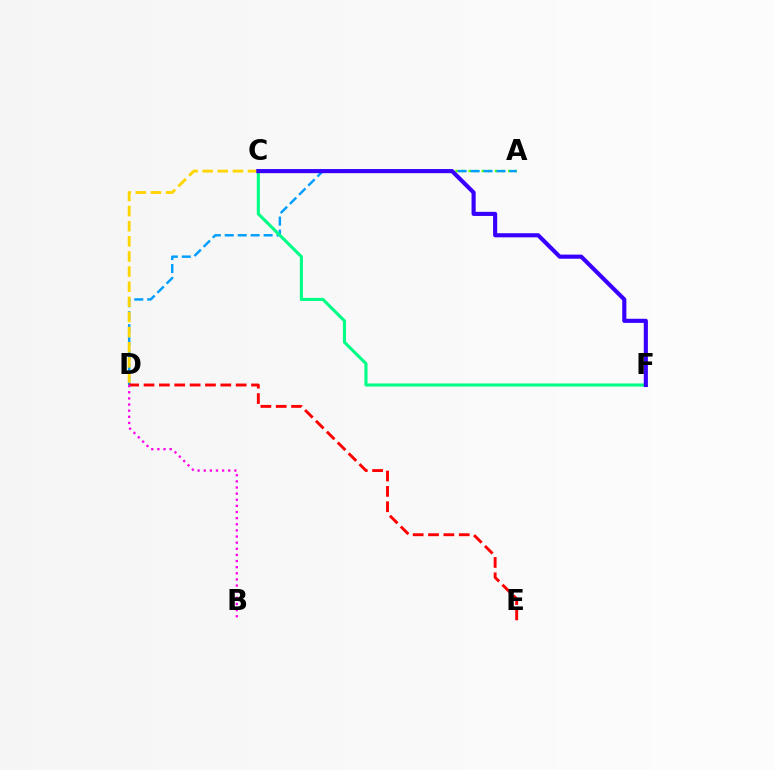{('A', 'C'): [{'color': '#4fff00', 'line_style': 'dotted', 'thickness': 1.79}], ('A', 'D'): [{'color': '#009eff', 'line_style': 'dashed', 'thickness': 1.76}], ('C', 'F'): [{'color': '#00ff86', 'line_style': 'solid', 'thickness': 2.22}, {'color': '#3700ff', 'line_style': 'solid', 'thickness': 2.97}], ('D', 'E'): [{'color': '#ff0000', 'line_style': 'dashed', 'thickness': 2.09}], ('C', 'D'): [{'color': '#ffd500', 'line_style': 'dashed', 'thickness': 2.06}], ('B', 'D'): [{'color': '#ff00ed', 'line_style': 'dotted', 'thickness': 1.67}]}